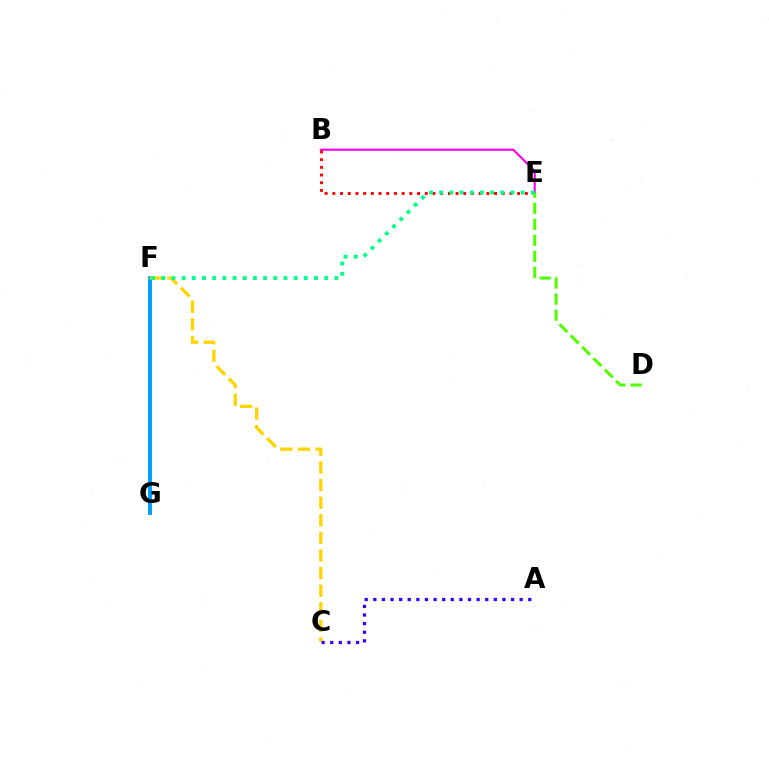{('F', 'G'): [{'color': '#009eff', 'line_style': 'solid', 'thickness': 2.84}], ('B', 'E'): [{'color': '#ff00ed', 'line_style': 'solid', 'thickness': 1.52}, {'color': '#ff0000', 'line_style': 'dotted', 'thickness': 2.09}], ('C', 'F'): [{'color': '#ffd500', 'line_style': 'dashed', 'thickness': 2.39}], ('A', 'C'): [{'color': '#3700ff', 'line_style': 'dotted', 'thickness': 2.34}], ('D', 'E'): [{'color': '#4fff00', 'line_style': 'dashed', 'thickness': 2.18}], ('E', 'F'): [{'color': '#00ff86', 'line_style': 'dotted', 'thickness': 2.77}]}